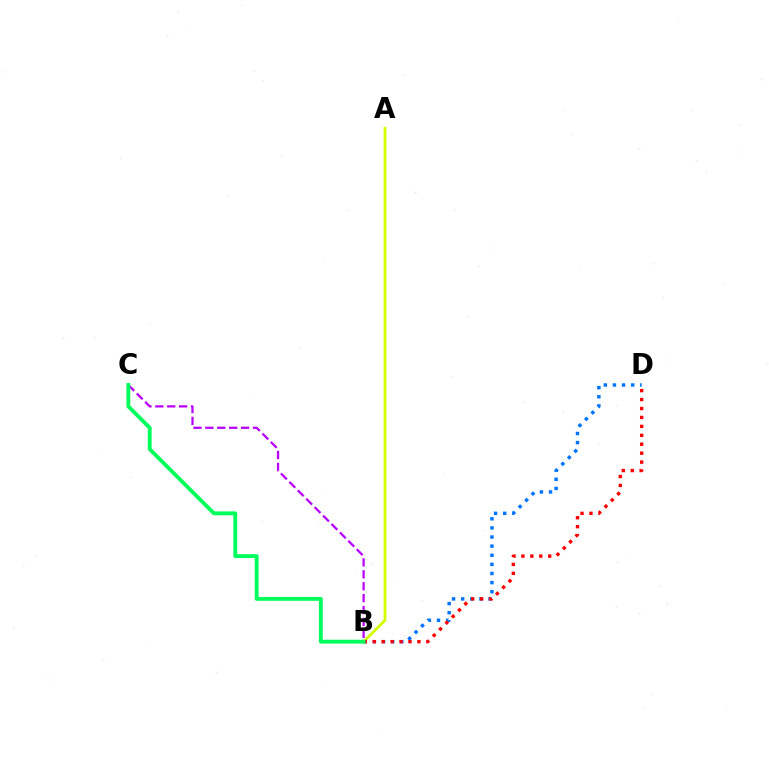{('B', 'D'): [{'color': '#0074ff', 'line_style': 'dotted', 'thickness': 2.48}, {'color': '#ff0000', 'line_style': 'dotted', 'thickness': 2.43}], ('A', 'B'): [{'color': '#d1ff00', 'line_style': 'solid', 'thickness': 2.02}], ('B', 'C'): [{'color': '#b900ff', 'line_style': 'dashed', 'thickness': 1.62}, {'color': '#00ff5c', 'line_style': 'solid', 'thickness': 2.79}]}